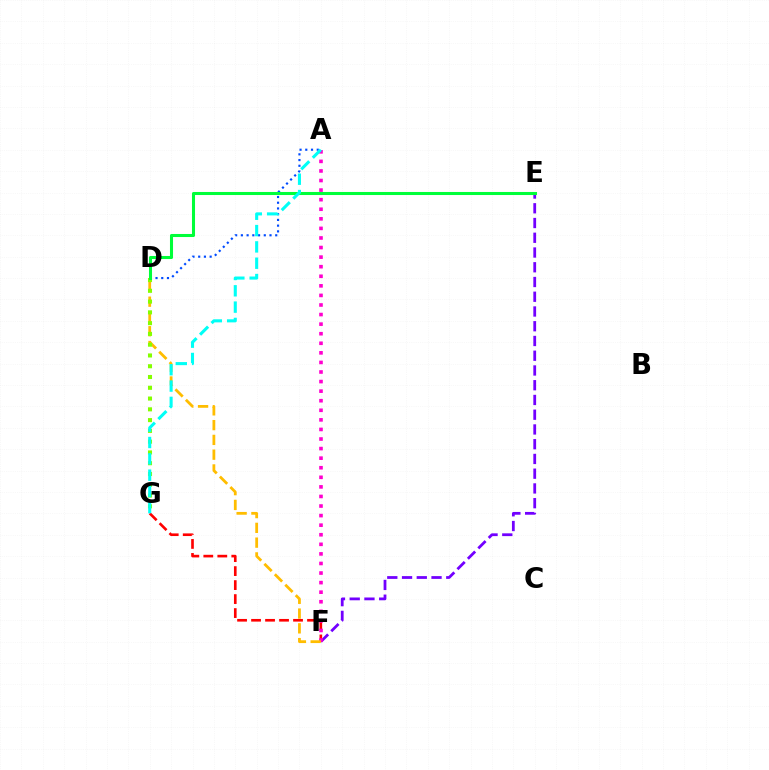{('E', 'F'): [{'color': '#7200ff', 'line_style': 'dashed', 'thickness': 2.0}], ('F', 'G'): [{'color': '#ff0000', 'line_style': 'dashed', 'thickness': 1.9}], ('A', 'D'): [{'color': '#004bff', 'line_style': 'dotted', 'thickness': 1.56}], ('A', 'F'): [{'color': '#ff00cf', 'line_style': 'dotted', 'thickness': 2.6}], ('D', 'F'): [{'color': '#ffbd00', 'line_style': 'dashed', 'thickness': 2.01}], ('D', 'G'): [{'color': '#84ff00', 'line_style': 'dotted', 'thickness': 2.93}], ('D', 'E'): [{'color': '#00ff39', 'line_style': 'solid', 'thickness': 2.2}], ('A', 'G'): [{'color': '#00fff6', 'line_style': 'dashed', 'thickness': 2.22}]}